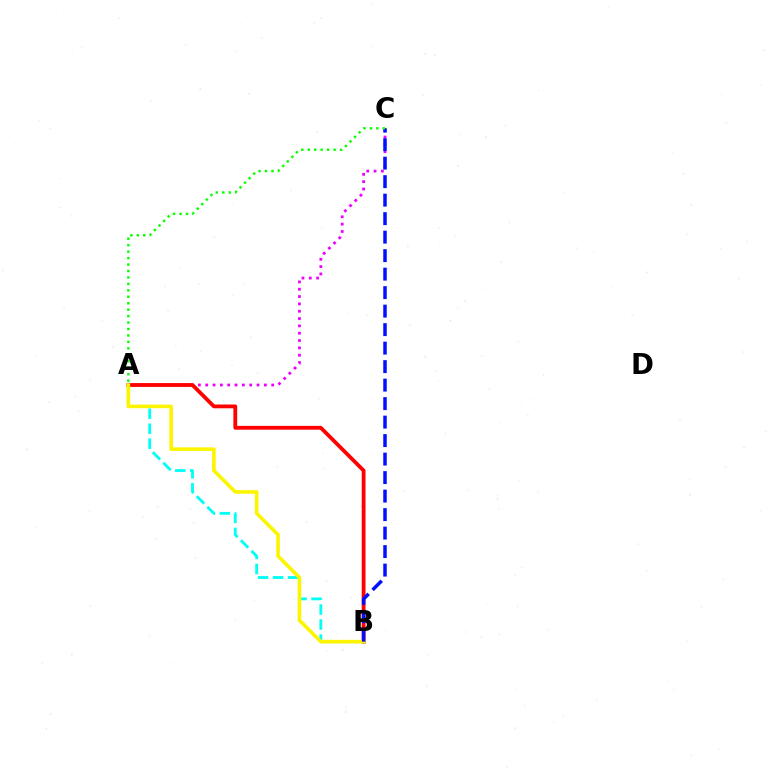{('A', 'C'): [{'color': '#ee00ff', 'line_style': 'dotted', 'thickness': 1.99}, {'color': '#08ff00', 'line_style': 'dotted', 'thickness': 1.75}], ('A', 'B'): [{'color': '#00fff6', 'line_style': 'dashed', 'thickness': 2.03}, {'color': '#ff0000', 'line_style': 'solid', 'thickness': 2.74}, {'color': '#fcf500', 'line_style': 'solid', 'thickness': 2.6}], ('B', 'C'): [{'color': '#0010ff', 'line_style': 'dashed', 'thickness': 2.51}]}